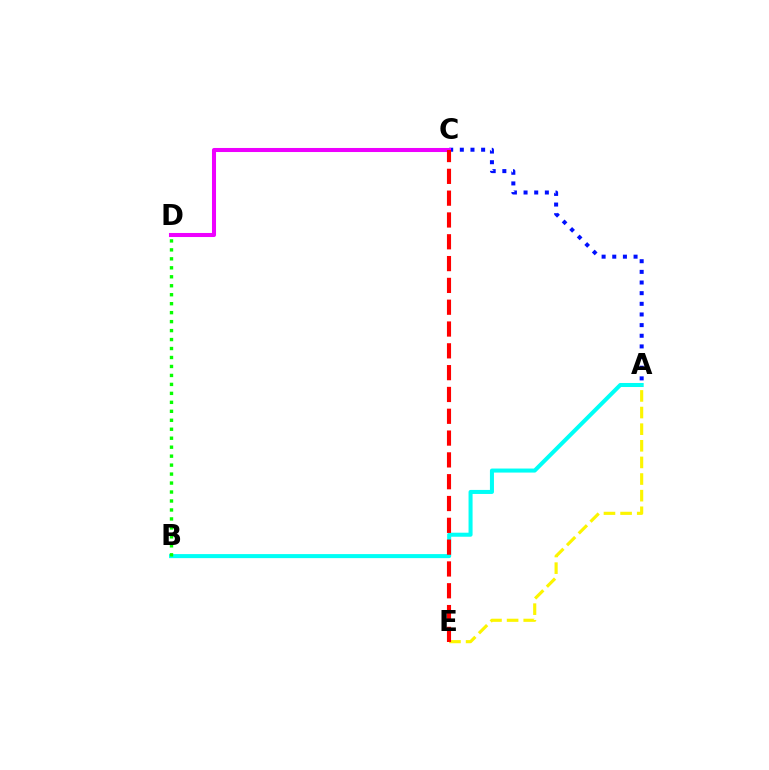{('A', 'B'): [{'color': '#00fff6', 'line_style': 'solid', 'thickness': 2.91}], ('A', 'C'): [{'color': '#0010ff', 'line_style': 'dotted', 'thickness': 2.89}], ('A', 'E'): [{'color': '#fcf500', 'line_style': 'dashed', 'thickness': 2.26}], ('B', 'D'): [{'color': '#08ff00', 'line_style': 'dotted', 'thickness': 2.44}], ('C', 'D'): [{'color': '#ee00ff', 'line_style': 'solid', 'thickness': 2.92}], ('C', 'E'): [{'color': '#ff0000', 'line_style': 'dashed', 'thickness': 2.96}]}